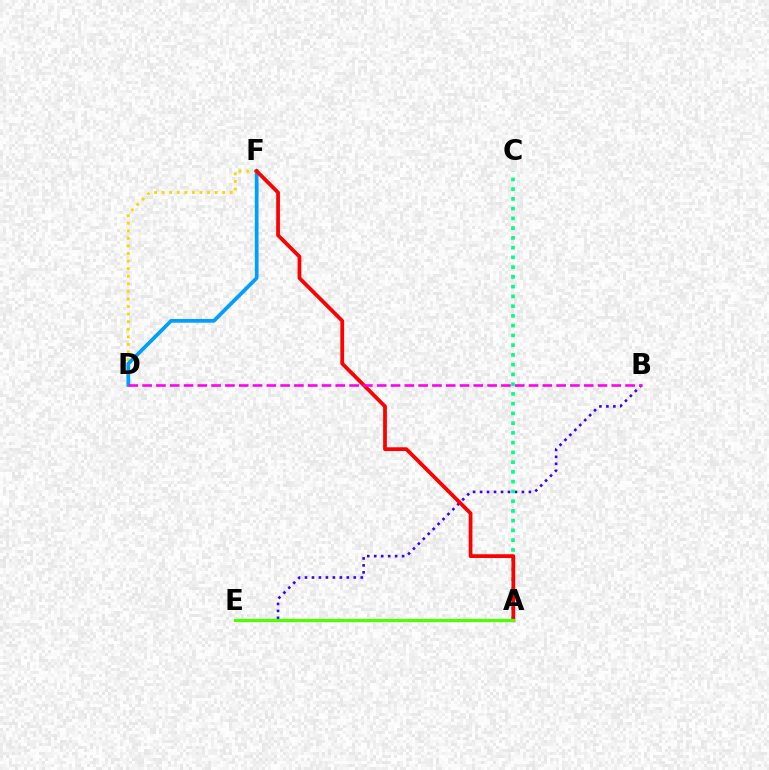{('D', 'F'): [{'color': '#ffd500', 'line_style': 'dotted', 'thickness': 2.06}, {'color': '#009eff', 'line_style': 'solid', 'thickness': 2.69}], ('B', 'E'): [{'color': '#3700ff', 'line_style': 'dotted', 'thickness': 1.89}], ('A', 'C'): [{'color': '#00ff86', 'line_style': 'dotted', 'thickness': 2.65}], ('A', 'F'): [{'color': '#ff0000', 'line_style': 'solid', 'thickness': 2.71}], ('B', 'D'): [{'color': '#ff00ed', 'line_style': 'dashed', 'thickness': 1.87}], ('A', 'E'): [{'color': '#4fff00', 'line_style': 'solid', 'thickness': 2.32}]}